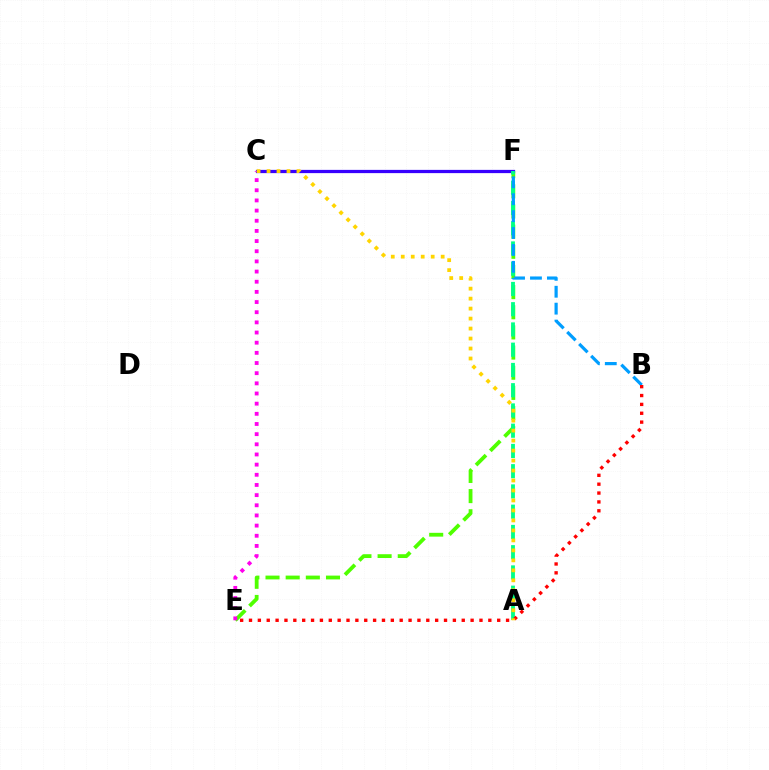{('E', 'F'): [{'color': '#4fff00', 'line_style': 'dashed', 'thickness': 2.74}], ('C', 'F'): [{'color': '#3700ff', 'line_style': 'solid', 'thickness': 2.33}], ('C', 'E'): [{'color': '#ff00ed', 'line_style': 'dotted', 'thickness': 2.76}], ('A', 'F'): [{'color': '#00ff86', 'line_style': 'dashed', 'thickness': 2.75}], ('B', 'F'): [{'color': '#009eff', 'line_style': 'dashed', 'thickness': 2.3}], ('B', 'E'): [{'color': '#ff0000', 'line_style': 'dotted', 'thickness': 2.41}], ('A', 'C'): [{'color': '#ffd500', 'line_style': 'dotted', 'thickness': 2.71}]}